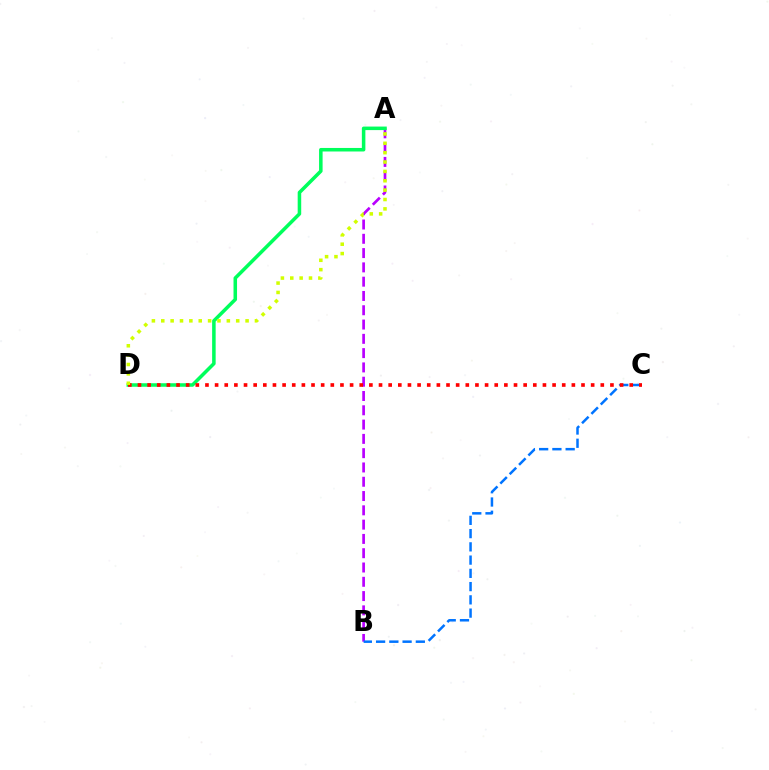{('A', 'B'): [{'color': '#b900ff', 'line_style': 'dashed', 'thickness': 1.94}], ('B', 'C'): [{'color': '#0074ff', 'line_style': 'dashed', 'thickness': 1.8}], ('A', 'D'): [{'color': '#00ff5c', 'line_style': 'solid', 'thickness': 2.54}, {'color': '#d1ff00', 'line_style': 'dotted', 'thickness': 2.55}], ('C', 'D'): [{'color': '#ff0000', 'line_style': 'dotted', 'thickness': 2.62}]}